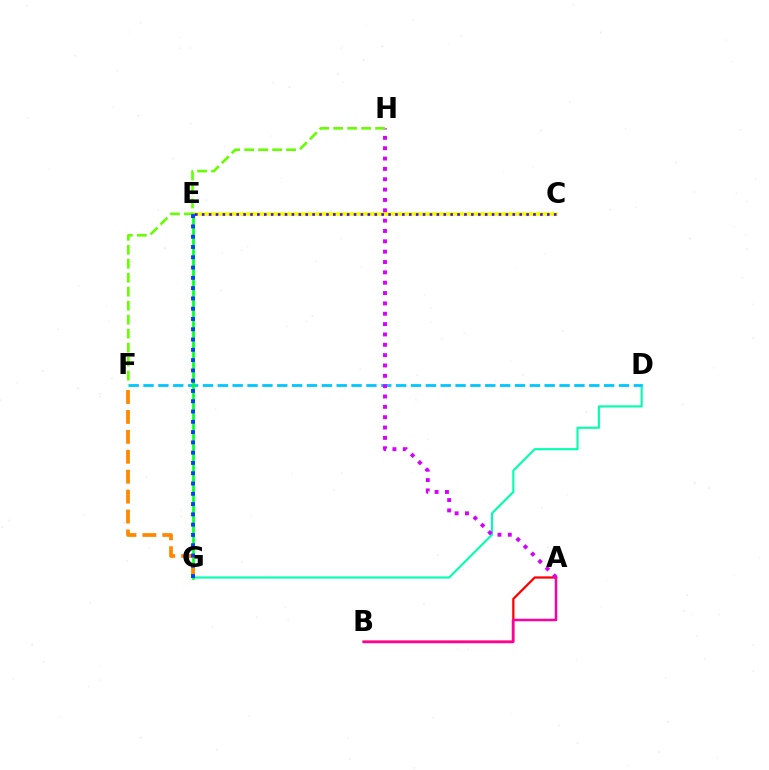{('D', 'G'): [{'color': '#00ffaf', 'line_style': 'solid', 'thickness': 1.52}], ('C', 'E'): [{'color': '#eeff00', 'line_style': 'solid', 'thickness': 2.54}, {'color': '#4f00ff', 'line_style': 'dotted', 'thickness': 1.88}], ('D', 'F'): [{'color': '#00c7ff', 'line_style': 'dashed', 'thickness': 2.02}], ('E', 'G'): [{'color': '#00ff27', 'line_style': 'solid', 'thickness': 1.93}, {'color': '#003fff', 'line_style': 'dotted', 'thickness': 2.79}], ('A', 'B'): [{'color': '#ff0000', 'line_style': 'solid', 'thickness': 1.62}, {'color': '#ff00a0', 'line_style': 'solid', 'thickness': 1.8}], ('A', 'H'): [{'color': '#d600ff', 'line_style': 'dotted', 'thickness': 2.81}], ('F', 'G'): [{'color': '#ff8800', 'line_style': 'dashed', 'thickness': 2.71}], ('F', 'H'): [{'color': '#66ff00', 'line_style': 'dashed', 'thickness': 1.9}]}